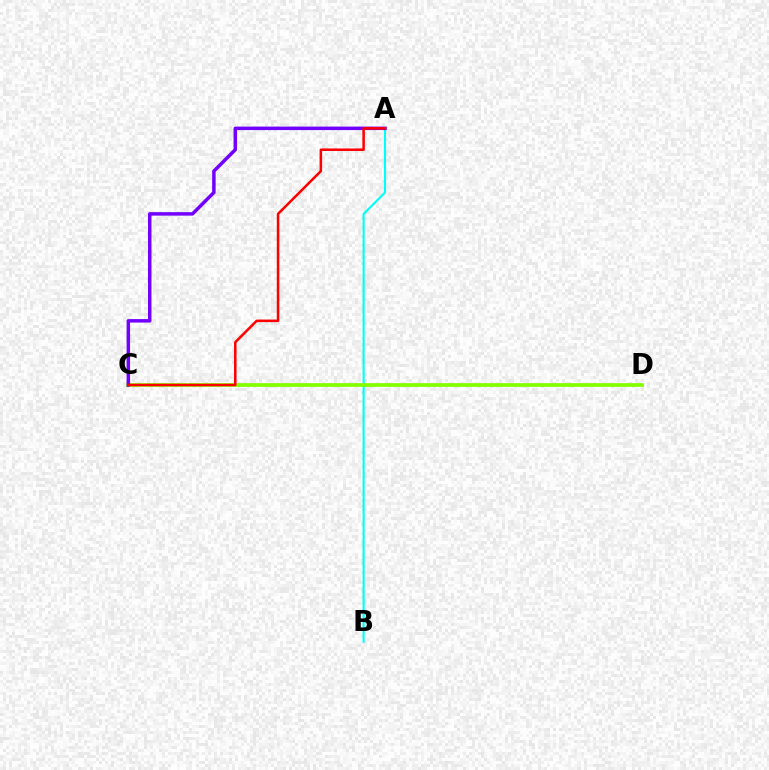{('A', 'B'): [{'color': '#00fff6', 'line_style': 'solid', 'thickness': 1.54}], ('C', 'D'): [{'color': '#84ff00', 'line_style': 'solid', 'thickness': 2.67}], ('A', 'C'): [{'color': '#7200ff', 'line_style': 'solid', 'thickness': 2.51}, {'color': '#ff0000', 'line_style': 'solid', 'thickness': 1.82}]}